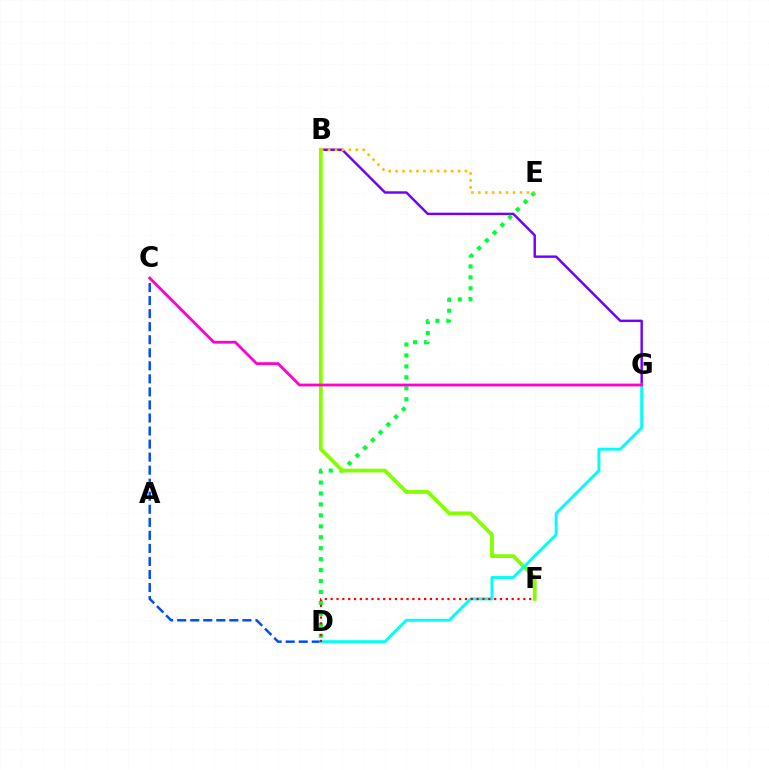{('B', 'G'): [{'color': '#7200ff', 'line_style': 'solid', 'thickness': 1.75}], ('D', 'E'): [{'color': '#00ff39', 'line_style': 'dotted', 'thickness': 2.97}], ('C', 'D'): [{'color': '#004bff', 'line_style': 'dashed', 'thickness': 1.77}], ('B', 'F'): [{'color': '#84ff00', 'line_style': 'solid', 'thickness': 2.72}], ('B', 'E'): [{'color': '#ffbd00', 'line_style': 'dotted', 'thickness': 1.89}], ('D', 'G'): [{'color': '#00fff6', 'line_style': 'solid', 'thickness': 2.1}], ('C', 'G'): [{'color': '#ff00cf', 'line_style': 'solid', 'thickness': 2.01}], ('D', 'F'): [{'color': '#ff0000', 'line_style': 'dotted', 'thickness': 1.59}]}